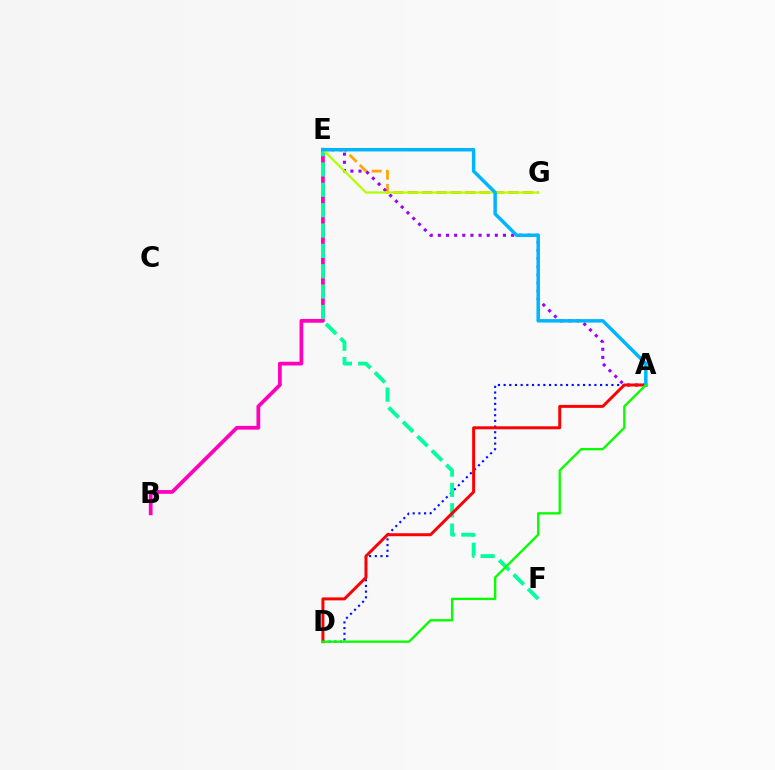{('A', 'D'): [{'color': '#0010ff', 'line_style': 'dotted', 'thickness': 1.54}, {'color': '#ff0000', 'line_style': 'solid', 'thickness': 2.14}, {'color': '#08ff00', 'line_style': 'solid', 'thickness': 1.69}], ('E', 'G'): [{'color': '#ffa500', 'line_style': 'dashed', 'thickness': 1.95}, {'color': '#b3ff00', 'line_style': 'solid', 'thickness': 1.6}], ('B', 'E'): [{'color': '#ff00bd', 'line_style': 'solid', 'thickness': 2.7}], ('A', 'E'): [{'color': '#9b00ff', 'line_style': 'dotted', 'thickness': 2.21}, {'color': '#00b5ff', 'line_style': 'solid', 'thickness': 2.5}], ('E', 'F'): [{'color': '#00ff9d', 'line_style': 'dashed', 'thickness': 2.77}]}